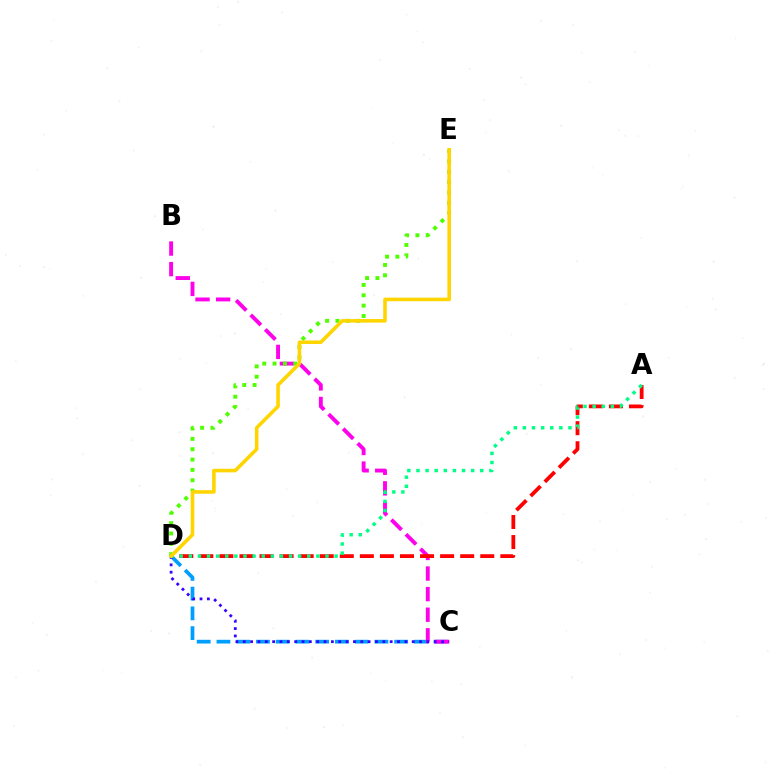{('C', 'D'): [{'color': '#009eff', 'line_style': 'dashed', 'thickness': 2.68}, {'color': '#3700ff', 'line_style': 'dotted', 'thickness': 2.0}], ('B', 'C'): [{'color': '#ff00ed', 'line_style': 'dashed', 'thickness': 2.8}], ('A', 'D'): [{'color': '#ff0000', 'line_style': 'dashed', 'thickness': 2.73}, {'color': '#00ff86', 'line_style': 'dotted', 'thickness': 2.48}], ('D', 'E'): [{'color': '#4fff00', 'line_style': 'dotted', 'thickness': 2.81}, {'color': '#ffd500', 'line_style': 'solid', 'thickness': 2.57}]}